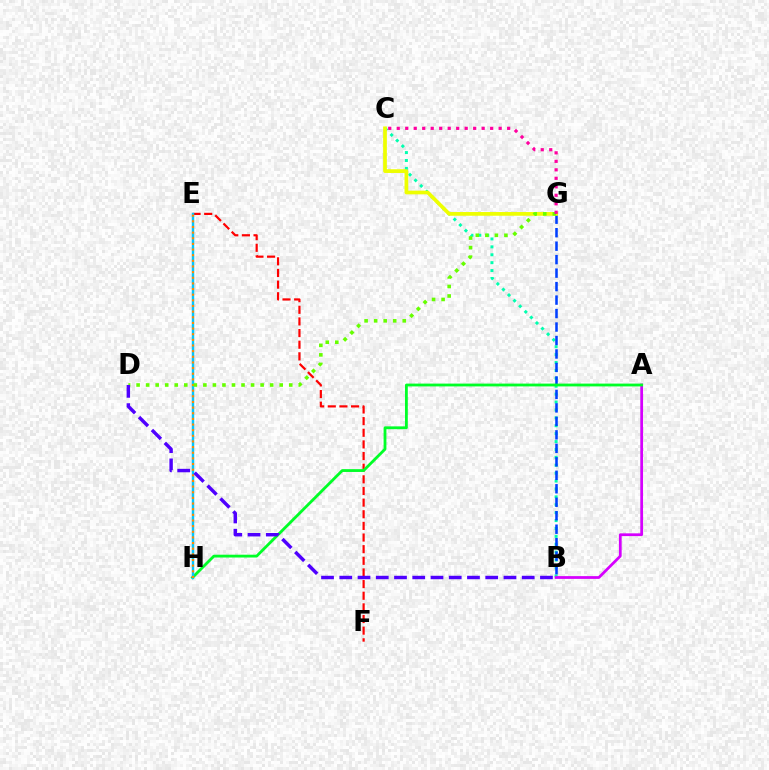{('B', 'C'): [{'color': '#00ffaf', 'line_style': 'dotted', 'thickness': 2.15}], ('B', 'G'): [{'color': '#003fff', 'line_style': 'dashed', 'thickness': 1.83}], ('A', 'B'): [{'color': '#d600ff', 'line_style': 'solid', 'thickness': 1.99}], ('E', 'F'): [{'color': '#ff0000', 'line_style': 'dashed', 'thickness': 1.58}], ('A', 'H'): [{'color': '#00ff27', 'line_style': 'solid', 'thickness': 2.02}], ('E', 'H'): [{'color': '#00c7ff', 'line_style': 'solid', 'thickness': 1.75}, {'color': '#ff8800', 'line_style': 'dotted', 'thickness': 1.53}], ('C', 'G'): [{'color': '#eeff00', 'line_style': 'solid', 'thickness': 2.68}, {'color': '#ff00a0', 'line_style': 'dotted', 'thickness': 2.31}], ('D', 'G'): [{'color': '#66ff00', 'line_style': 'dotted', 'thickness': 2.59}], ('B', 'D'): [{'color': '#4f00ff', 'line_style': 'dashed', 'thickness': 2.48}]}